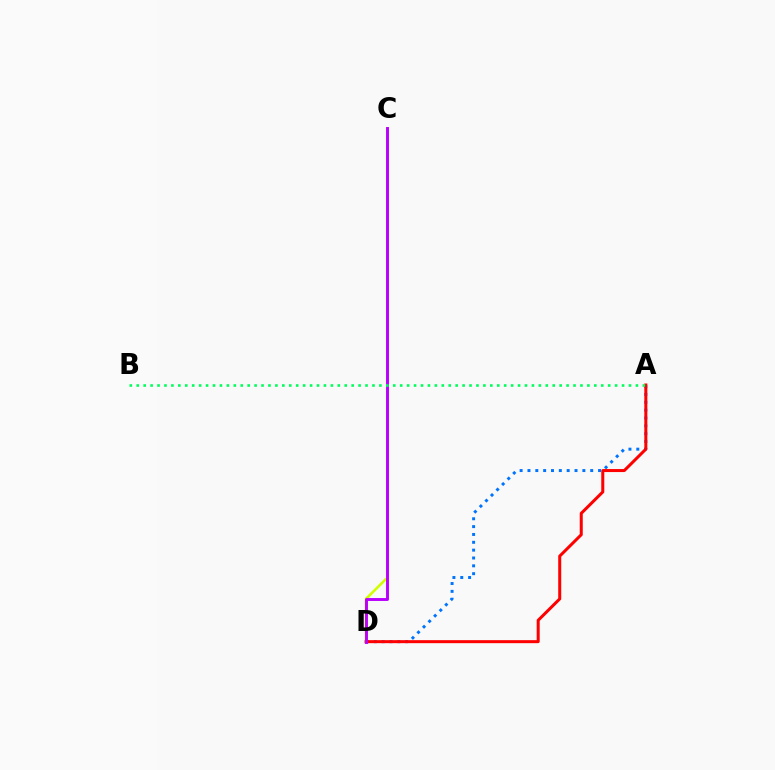{('A', 'D'): [{'color': '#0074ff', 'line_style': 'dotted', 'thickness': 2.13}, {'color': '#ff0000', 'line_style': 'solid', 'thickness': 2.17}], ('C', 'D'): [{'color': '#d1ff00', 'line_style': 'solid', 'thickness': 1.87}, {'color': '#b900ff', 'line_style': 'solid', 'thickness': 2.1}], ('A', 'B'): [{'color': '#00ff5c', 'line_style': 'dotted', 'thickness': 1.88}]}